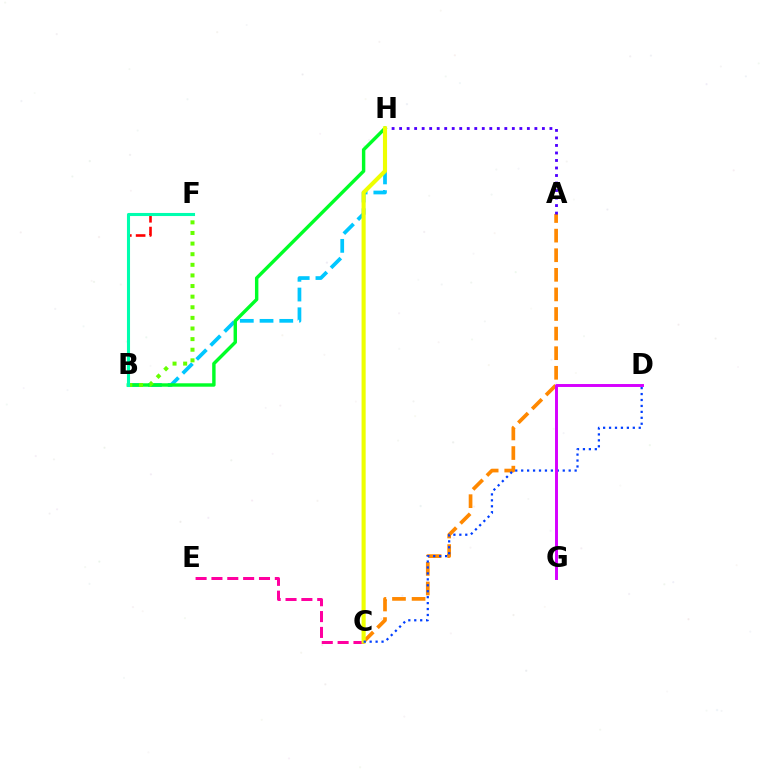{('A', 'C'): [{'color': '#ff8800', 'line_style': 'dashed', 'thickness': 2.66}], ('A', 'H'): [{'color': '#4f00ff', 'line_style': 'dotted', 'thickness': 2.04}], ('B', 'H'): [{'color': '#00c7ff', 'line_style': 'dashed', 'thickness': 2.68}, {'color': '#00ff27', 'line_style': 'solid', 'thickness': 2.46}], ('C', 'E'): [{'color': '#ff00a0', 'line_style': 'dashed', 'thickness': 2.15}], ('B', 'F'): [{'color': '#ff0000', 'line_style': 'dashed', 'thickness': 1.88}, {'color': '#66ff00', 'line_style': 'dotted', 'thickness': 2.88}, {'color': '#00ffaf', 'line_style': 'solid', 'thickness': 2.21}], ('C', 'H'): [{'color': '#eeff00', 'line_style': 'solid', 'thickness': 2.96}], ('C', 'D'): [{'color': '#003fff', 'line_style': 'dotted', 'thickness': 1.61}], ('D', 'G'): [{'color': '#d600ff', 'line_style': 'solid', 'thickness': 2.12}]}